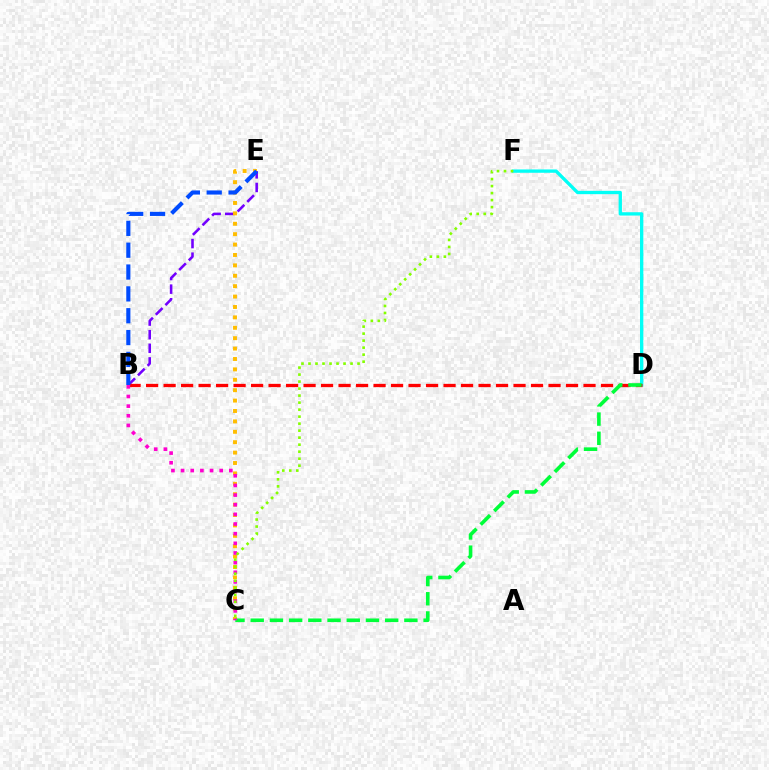{('D', 'F'): [{'color': '#00fff6', 'line_style': 'solid', 'thickness': 2.39}], ('B', 'E'): [{'color': '#7200ff', 'line_style': 'dashed', 'thickness': 1.85}, {'color': '#004bff', 'line_style': 'dashed', 'thickness': 2.97}], ('B', 'D'): [{'color': '#ff0000', 'line_style': 'dashed', 'thickness': 2.38}], ('C', 'E'): [{'color': '#ffbd00', 'line_style': 'dotted', 'thickness': 2.83}], ('C', 'D'): [{'color': '#00ff39', 'line_style': 'dashed', 'thickness': 2.61}], ('B', 'C'): [{'color': '#ff00cf', 'line_style': 'dotted', 'thickness': 2.62}], ('C', 'F'): [{'color': '#84ff00', 'line_style': 'dotted', 'thickness': 1.9}]}